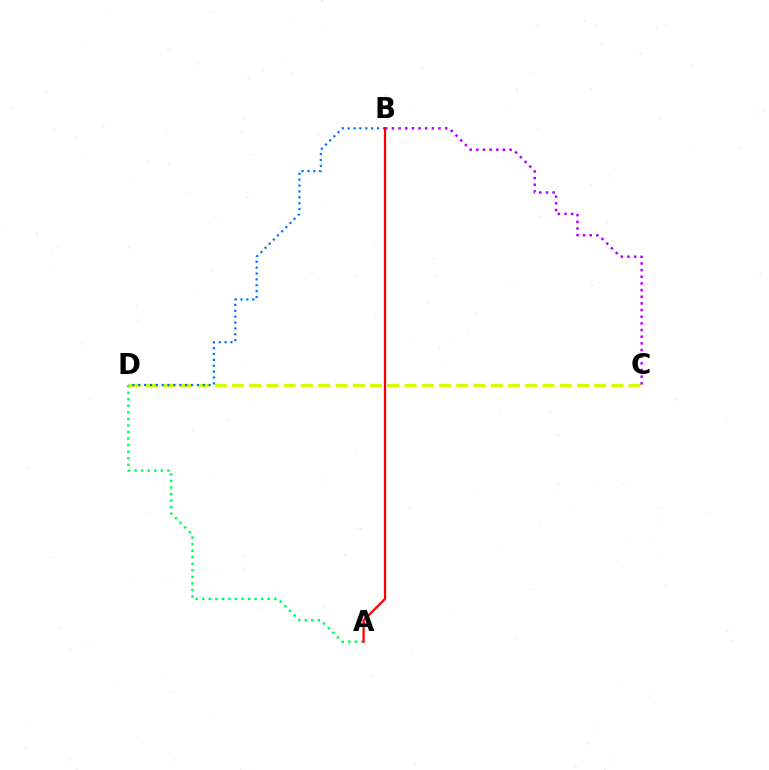{('A', 'D'): [{'color': '#00ff5c', 'line_style': 'dotted', 'thickness': 1.78}], ('C', 'D'): [{'color': '#d1ff00', 'line_style': 'dashed', 'thickness': 2.34}], ('B', 'D'): [{'color': '#0074ff', 'line_style': 'dotted', 'thickness': 1.59}], ('B', 'C'): [{'color': '#b900ff', 'line_style': 'dotted', 'thickness': 1.81}], ('A', 'B'): [{'color': '#ff0000', 'line_style': 'solid', 'thickness': 1.62}]}